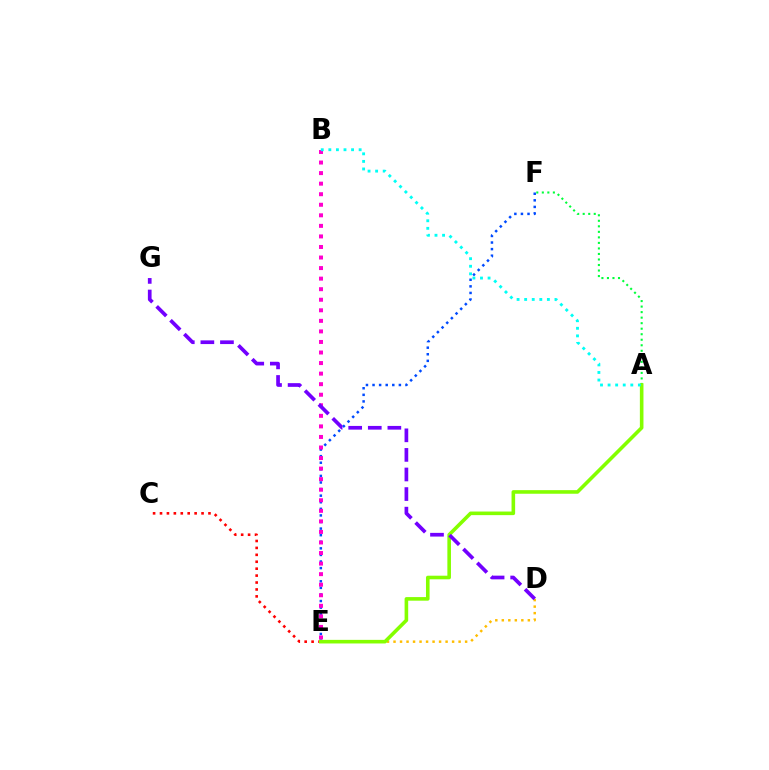{('E', 'F'): [{'color': '#004bff', 'line_style': 'dotted', 'thickness': 1.79}], ('A', 'F'): [{'color': '#00ff39', 'line_style': 'dotted', 'thickness': 1.5}], ('B', 'E'): [{'color': '#ff00cf', 'line_style': 'dotted', 'thickness': 2.87}], ('D', 'E'): [{'color': '#ffbd00', 'line_style': 'dotted', 'thickness': 1.77}], ('C', 'E'): [{'color': '#ff0000', 'line_style': 'dotted', 'thickness': 1.88}], ('A', 'E'): [{'color': '#84ff00', 'line_style': 'solid', 'thickness': 2.59}], ('D', 'G'): [{'color': '#7200ff', 'line_style': 'dashed', 'thickness': 2.66}], ('A', 'B'): [{'color': '#00fff6', 'line_style': 'dotted', 'thickness': 2.06}]}